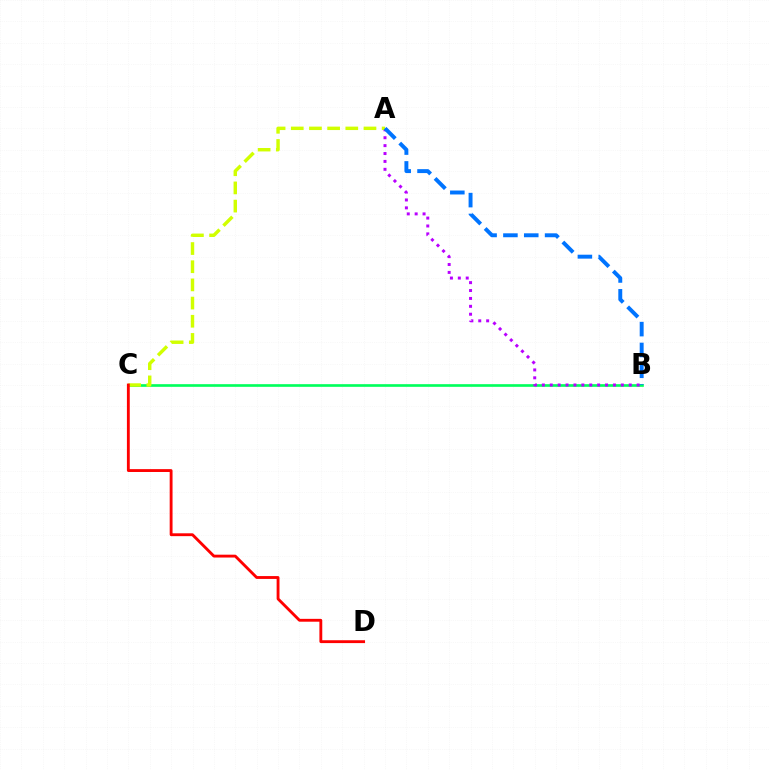{('B', 'C'): [{'color': '#00ff5c', 'line_style': 'solid', 'thickness': 1.91}], ('A', 'B'): [{'color': '#b900ff', 'line_style': 'dotted', 'thickness': 2.15}, {'color': '#0074ff', 'line_style': 'dashed', 'thickness': 2.83}], ('A', 'C'): [{'color': '#d1ff00', 'line_style': 'dashed', 'thickness': 2.47}], ('C', 'D'): [{'color': '#ff0000', 'line_style': 'solid', 'thickness': 2.05}]}